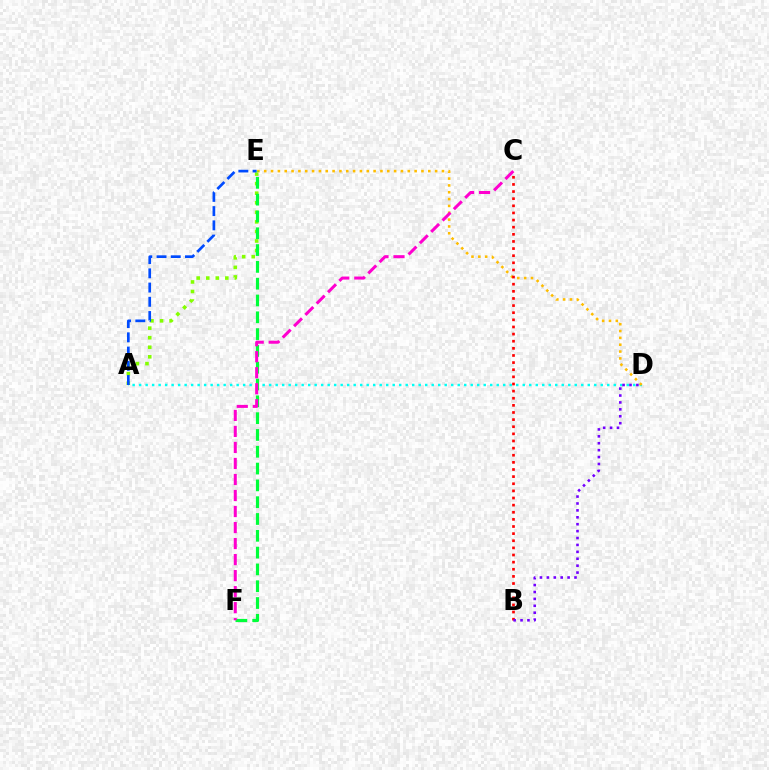{('A', 'E'): [{'color': '#84ff00', 'line_style': 'dotted', 'thickness': 2.6}, {'color': '#004bff', 'line_style': 'dashed', 'thickness': 1.93}], ('A', 'D'): [{'color': '#00fff6', 'line_style': 'dotted', 'thickness': 1.77}], ('D', 'E'): [{'color': '#ffbd00', 'line_style': 'dotted', 'thickness': 1.86}], ('B', 'C'): [{'color': '#ff0000', 'line_style': 'dotted', 'thickness': 1.94}], ('B', 'D'): [{'color': '#7200ff', 'line_style': 'dotted', 'thickness': 1.88}], ('E', 'F'): [{'color': '#00ff39', 'line_style': 'dashed', 'thickness': 2.28}], ('C', 'F'): [{'color': '#ff00cf', 'line_style': 'dashed', 'thickness': 2.18}]}